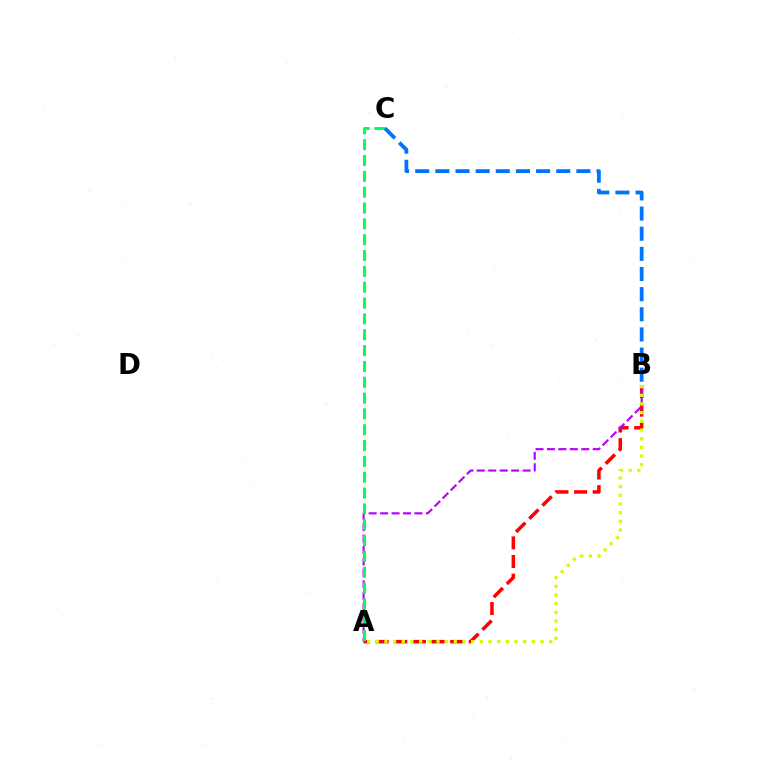{('A', 'B'): [{'color': '#ff0000', 'line_style': 'dashed', 'thickness': 2.53}, {'color': '#b900ff', 'line_style': 'dashed', 'thickness': 1.55}, {'color': '#d1ff00', 'line_style': 'dotted', 'thickness': 2.36}], ('A', 'C'): [{'color': '#00ff5c', 'line_style': 'dashed', 'thickness': 2.15}], ('B', 'C'): [{'color': '#0074ff', 'line_style': 'dashed', 'thickness': 2.74}]}